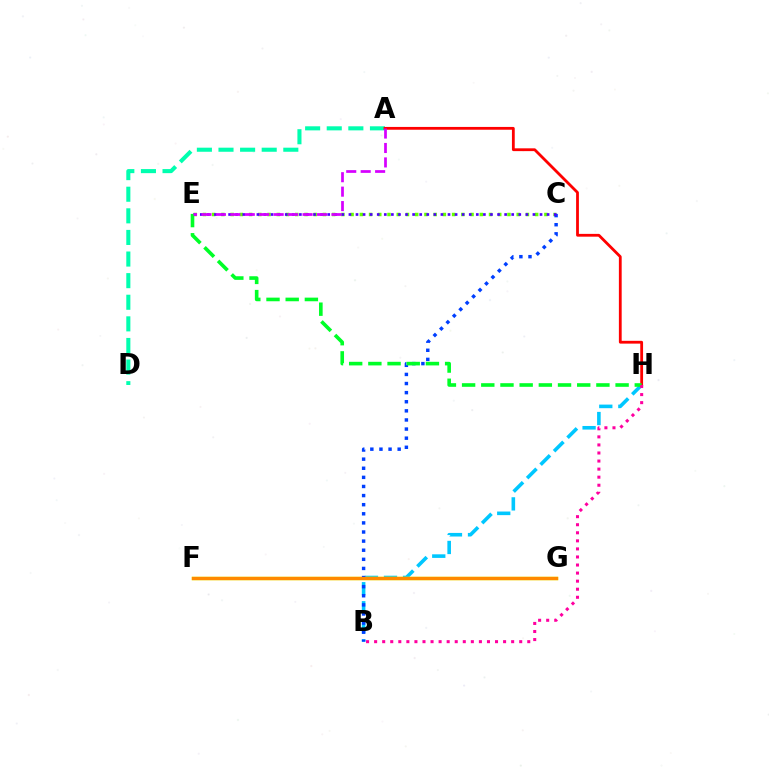{('C', 'E'): [{'color': '#66ff00', 'line_style': 'dotted', 'thickness': 2.51}, {'color': '#4f00ff', 'line_style': 'dotted', 'thickness': 1.92}], ('A', 'D'): [{'color': '#00ffaf', 'line_style': 'dashed', 'thickness': 2.94}], ('B', 'H'): [{'color': '#00c7ff', 'line_style': 'dashed', 'thickness': 2.59}, {'color': '#ff00a0', 'line_style': 'dotted', 'thickness': 2.19}], ('F', 'G'): [{'color': '#eeff00', 'line_style': 'solid', 'thickness': 2.51}, {'color': '#ff8800', 'line_style': 'solid', 'thickness': 2.4}], ('B', 'C'): [{'color': '#003fff', 'line_style': 'dotted', 'thickness': 2.47}], ('A', 'H'): [{'color': '#ff0000', 'line_style': 'solid', 'thickness': 2.02}], ('E', 'H'): [{'color': '#00ff27', 'line_style': 'dashed', 'thickness': 2.61}], ('A', 'E'): [{'color': '#d600ff', 'line_style': 'dashed', 'thickness': 1.96}]}